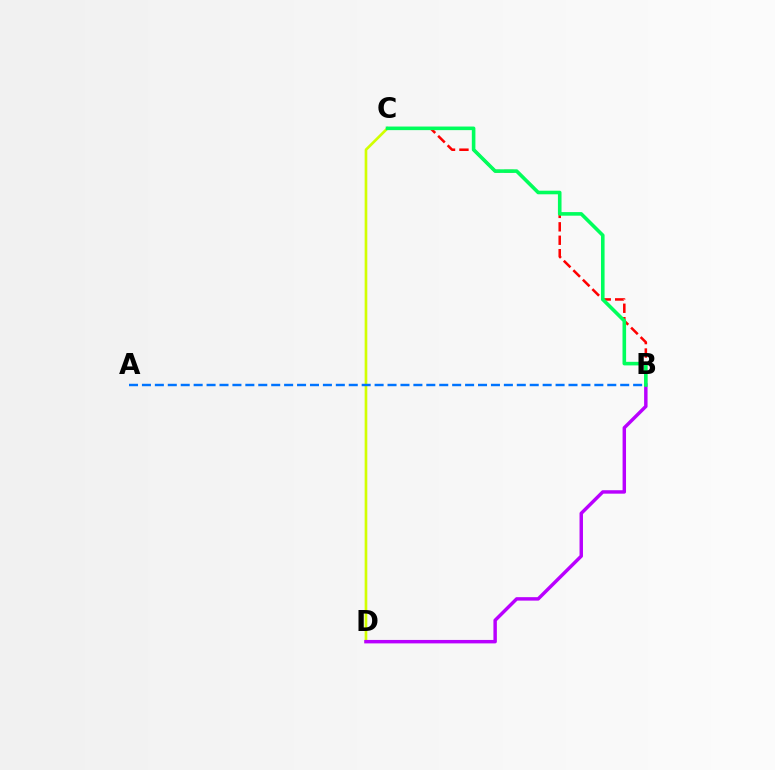{('B', 'C'): [{'color': '#ff0000', 'line_style': 'dashed', 'thickness': 1.82}, {'color': '#00ff5c', 'line_style': 'solid', 'thickness': 2.59}], ('C', 'D'): [{'color': '#d1ff00', 'line_style': 'solid', 'thickness': 1.91}], ('A', 'B'): [{'color': '#0074ff', 'line_style': 'dashed', 'thickness': 1.76}], ('B', 'D'): [{'color': '#b900ff', 'line_style': 'solid', 'thickness': 2.48}]}